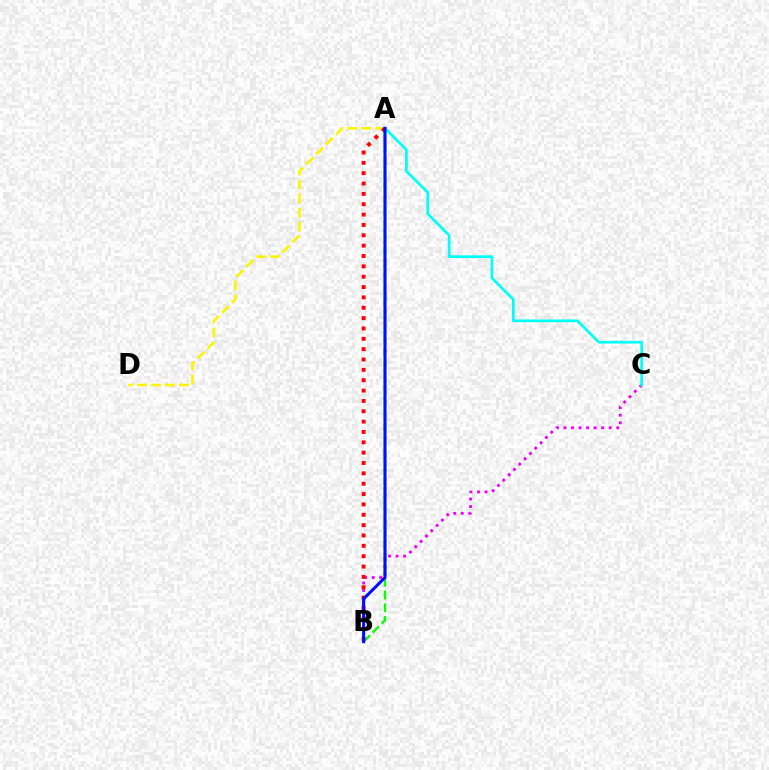{('A', 'D'): [{'color': '#fcf500', 'line_style': 'dashed', 'thickness': 1.9}], ('B', 'C'): [{'color': '#ee00ff', 'line_style': 'dotted', 'thickness': 2.05}], ('A', 'B'): [{'color': '#08ff00', 'line_style': 'dashed', 'thickness': 1.74}, {'color': '#ff0000', 'line_style': 'dotted', 'thickness': 2.81}, {'color': '#0010ff', 'line_style': 'solid', 'thickness': 2.2}], ('A', 'C'): [{'color': '#00fff6', 'line_style': 'solid', 'thickness': 1.95}]}